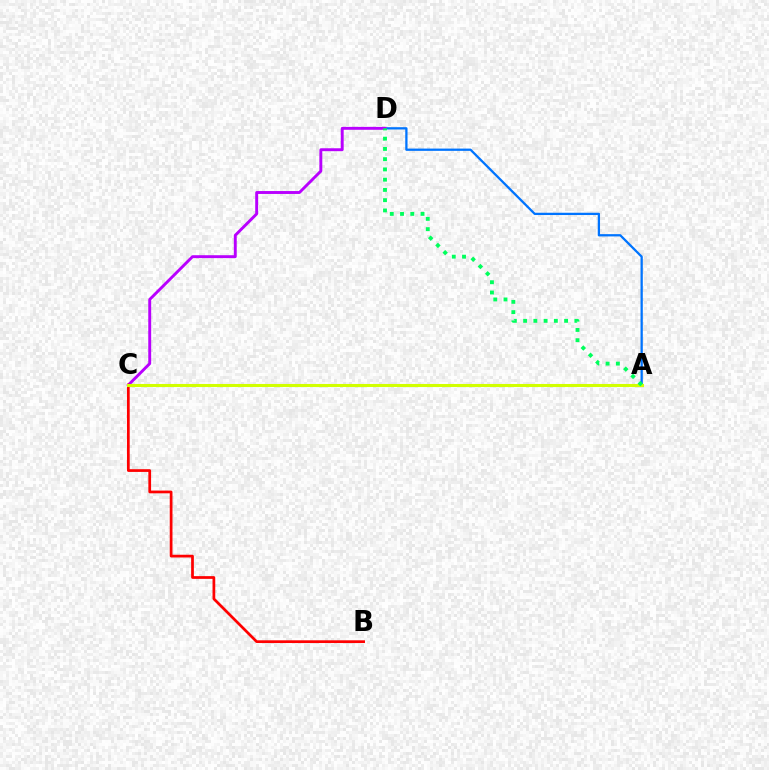{('A', 'D'): [{'color': '#0074ff', 'line_style': 'solid', 'thickness': 1.64}, {'color': '#00ff5c', 'line_style': 'dotted', 'thickness': 2.78}], ('C', 'D'): [{'color': '#b900ff', 'line_style': 'solid', 'thickness': 2.1}], ('B', 'C'): [{'color': '#ff0000', 'line_style': 'solid', 'thickness': 1.96}], ('A', 'C'): [{'color': '#d1ff00', 'line_style': 'solid', 'thickness': 2.21}]}